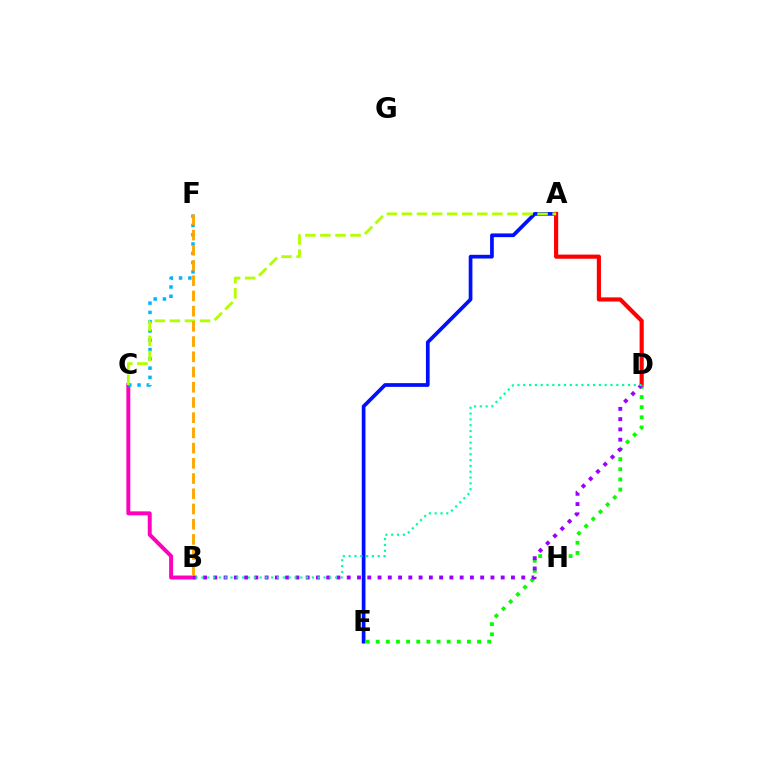{('B', 'C'): [{'color': '#ff00bd', 'line_style': 'solid', 'thickness': 2.84}], ('A', 'E'): [{'color': '#0010ff', 'line_style': 'solid', 'thickness': 2.68}], ('A', 'D'): [{'color': '#ff0000', 'line_style': 'solid', 'thickness': 2.99}], ('D', 'E'): [{'color': '#08ff00', 'line_style': 'dotted', 'thickness': 2.75}], ('C', 'F'): [{'color': '#00b5ff', 'line_style': 'dotted', 'thickness': 2.52}], ('B', 'D'): [{'color': '#9b00ff', 'line_style': 'dotted', 'thickness': 2.79}, {'color': '#00ff9d', 'line_style': 'dotted', 'thickness': 1.58}], ('A', 'C'): [{'color': '#b3ff00', 'line_style': 'dashed', 'thickness': 2.05}], ('B', 'F'): [{'color': '#ffa500', 'line_style': 'dashed', 'thickness': 2.07}]}